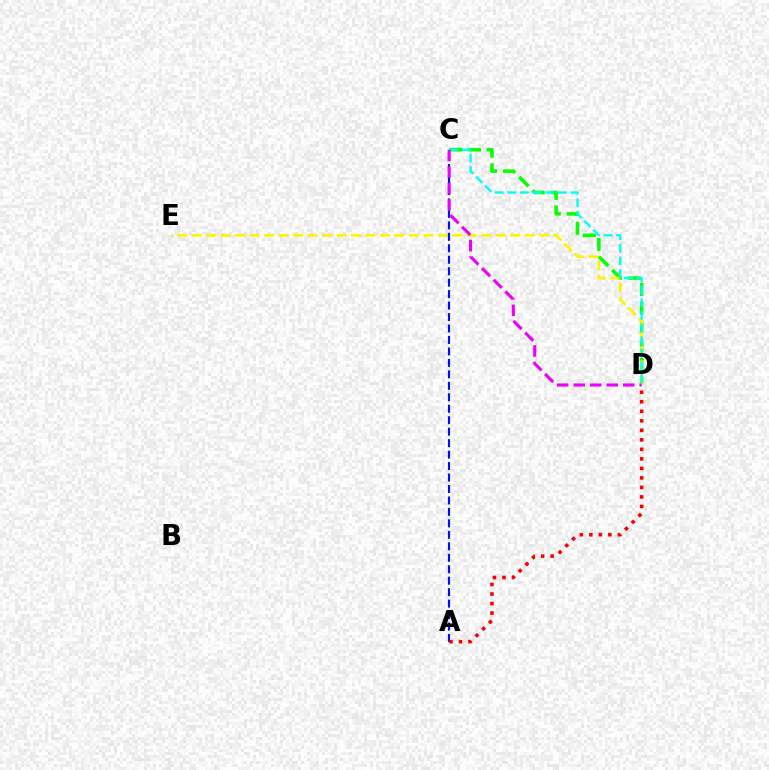{('C', 'D'): [{'color': '#08ff00', 'line_style': 'dashed', 'thickness': 2.55}, {'color': '#00fff6', 'line_style': 'dashed', 'thickness': 1.72}, {'color': '#ee00ff', 'line_style': 'dashed', 'thickness': 2.24}], ('D', 'E'): [{'color': '#fcf500', 'line_style': 'dashed', 'thickness': 1.97}], ('A', 'C'): [{'color': '#0010ff', 'line_style': 'dashed', 'thickness': 1.56}], ('A', 'D'): [{'color': '#ff0000', 'line_style': 'dotted', 'thickness': 2.58}]}